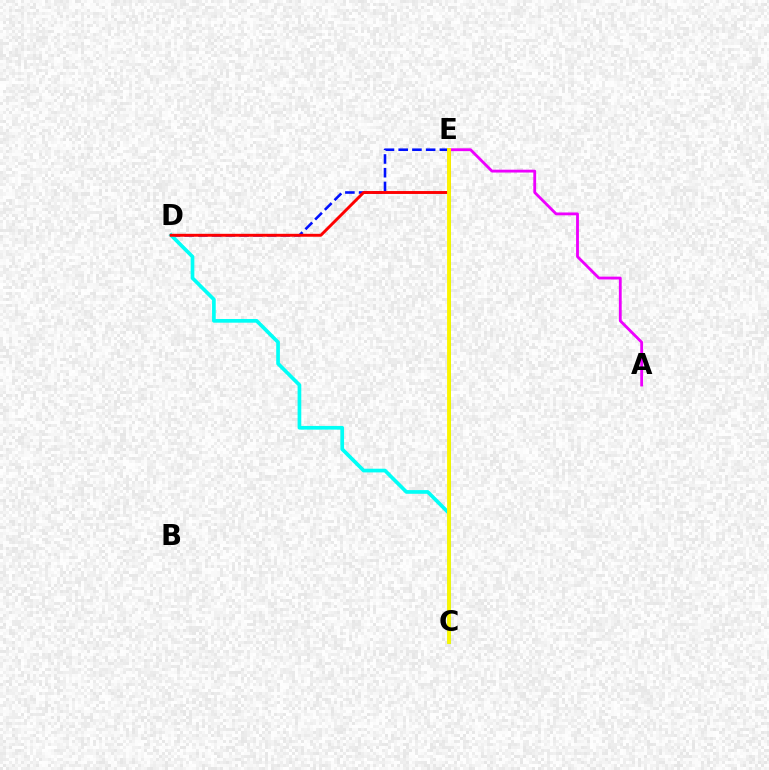{('D', 'E'): [{'color': '#0010ff', 'line_style': 'dashed', 'thickness': 1.86}, {'color': '#ff0000', 'line_style': 'solid', 'thickness': 2.1}], ('A', 'E'): [{'color': '#ee00ff', 'line_style': 'solid', 'thickness': 2.04}], ('C', 'E'): [{'color': '#08ff00', 'line_style': 'solid', 'thickness': 1.87}, {'color': '#fcf500', 'line_style': 'solid', 'thickness': 2.77}], ('C', 'D'): [{'color': '#00fff6', 'line_style': 'solid', 'thickness': 2.65}]}